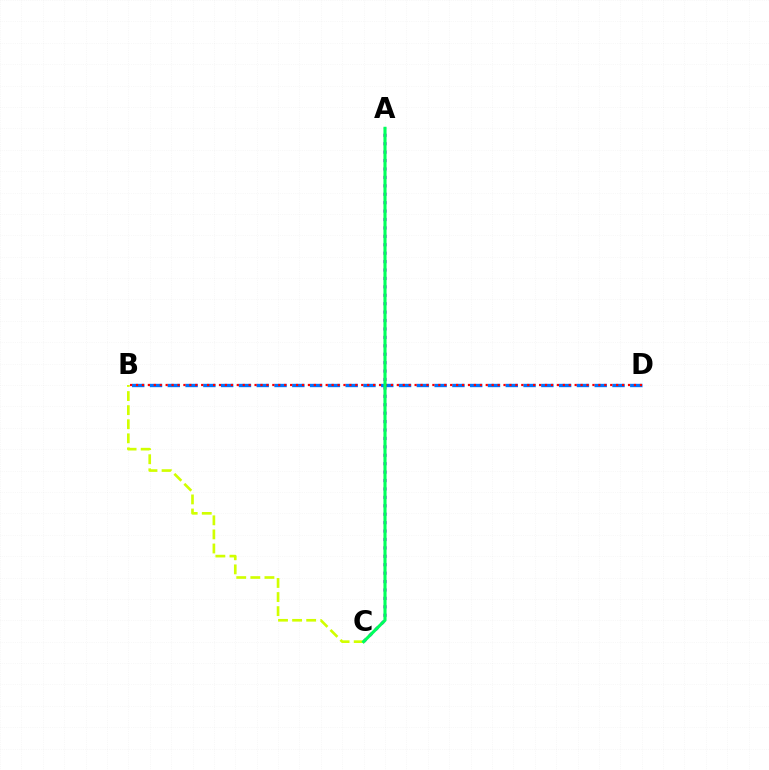{('A', 'C'): [{'color': '#b900ff', 'line_style': 'dotted', 'thickness': 2.29}, {'color': '#00ff5c', 'line_style': 'solid', 'thickness': 2.24}], ('B', 'C'): [{'color': '#d1ff00', 'line_style': 'dashed', 'thickness': 1.91}], ('B', 'D'): [{'color': '#0074ff', 'line_style': 'dashed', 'thickness': 2.42}, {'color': '#ff0000', 'line_style': 'dotted', 'thickness': 1.61}]}